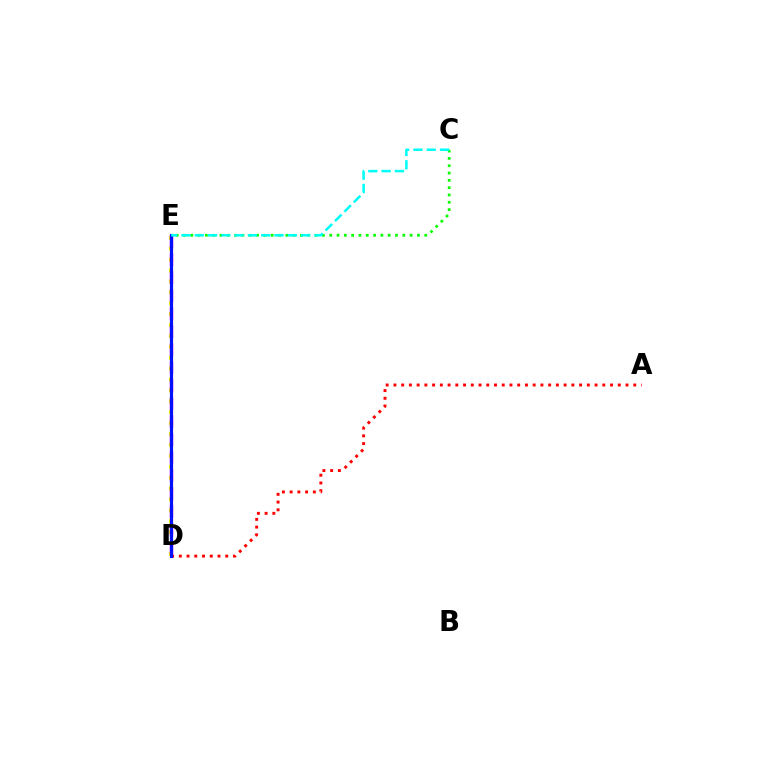{('D', 'E'): [{'color': '#fcf500', 'line_style': 'dotted', 'thickness': 2.96}, {'color': '#ee00ff', 'line_style': 'dashed', 'thickness': 2.44}, {'color': '#0010ff', 'line_style': 'solid', 'thickness': 2.28}], ('A', 'D'): [{'color': '#ff0000', 'line_style': 'dotted', 'thickness': 2.1}], ('C', 'E'): [{'color': '#08ff00', 'line_style': 'dotted', 'thickness': 1.99}, {'color': '#00fff6', 'line_style': 'dashed', 'thickness': 1.81}]}